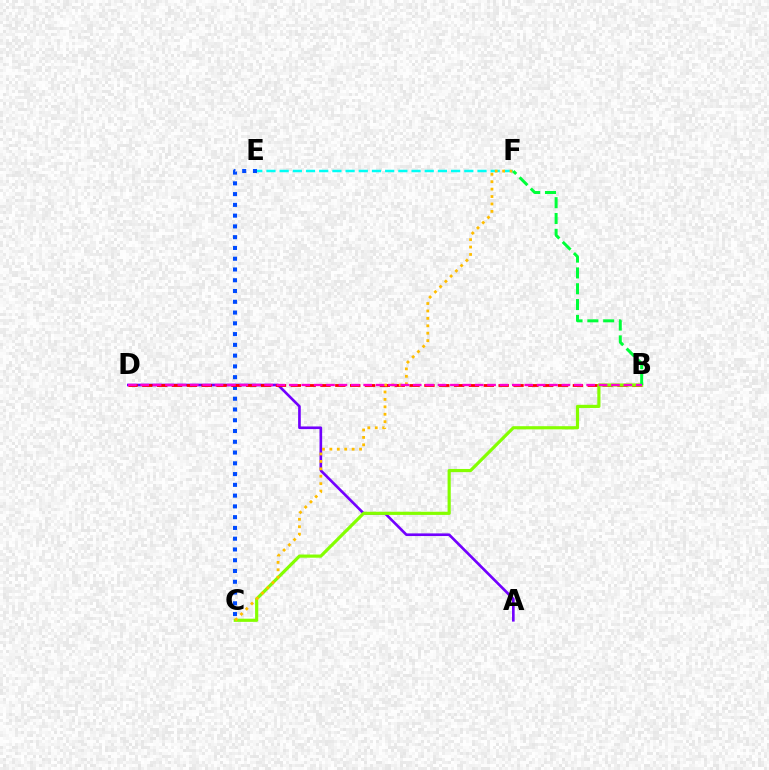{('C', 'E'): [{'color': '#004bff', 'line_style': 'dotted', 'thickness': 2.93}], ('E', 'F'): [{'color': '#00fff6', 'line_style': 'dashed', 'thickness': 1.79}], ('A', 'D'): [{'color': '#7200ff', 'line_style': 'solid', 'thickness': 1.9}], ('B', 'D'): [{'color': '#ff0000', 'line_style': 'dashed', 'thickness': 2.02}, {'color': '#ff00cf', 'line_style': 'dashed', 'thickness': 1.68}], ('B', 'C'): [{'color': '#84ff00', 'line_style': 'solid', 'thickness': 2.28}], ('C', 'F'): [{'color': '#ffbd00', 'line_style': 'dotted', 'thickness': 2.02}], ('B', 'F'): [{'color': '#00ff39', 'line_style': 'dashed', 'thickness': 2.15}]}